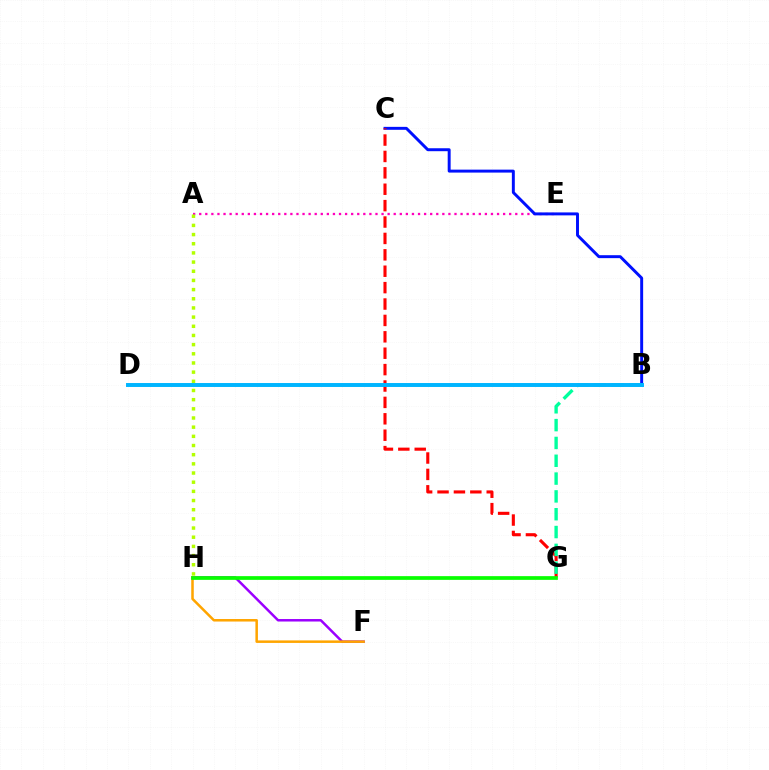{('F', 'H'): [{'color': '#9b00ff', 'line_style': 'solid', 'thickness': 1.79}, {'color': '#ffa500', 'line_style': 'solid', 'thickness': 1.81}], ('A', 'E'): [{'color': '#ff00bd', 'line_style': 'dotted', 'thickness': 1.65}], ('B', 'C'): [{'color': '#0010ff', 'line_style': 'solid', 'thickness': 2.12}], ('C', 'G'): [{'color': '#ff0000', 'line_style': 'dashed', 'thickness': 2.23}], ('B', 'G'): [{'color': '#00ff9d', 'line_style': 'dashed', 'thickness': 2.42}], ('A', 'H'): [{'color': '#b3ff00', 'line_style': 'dotted', 'thickness': 2.49}], ('B', 'D'): [{'color': '#00b5ff', 'line_style': 'solid', 'thickness': 2.84}], ('G', 'H'): [{'color': '#08ff00', 'line_style': 'solid', 'thickness': 2.68}]}